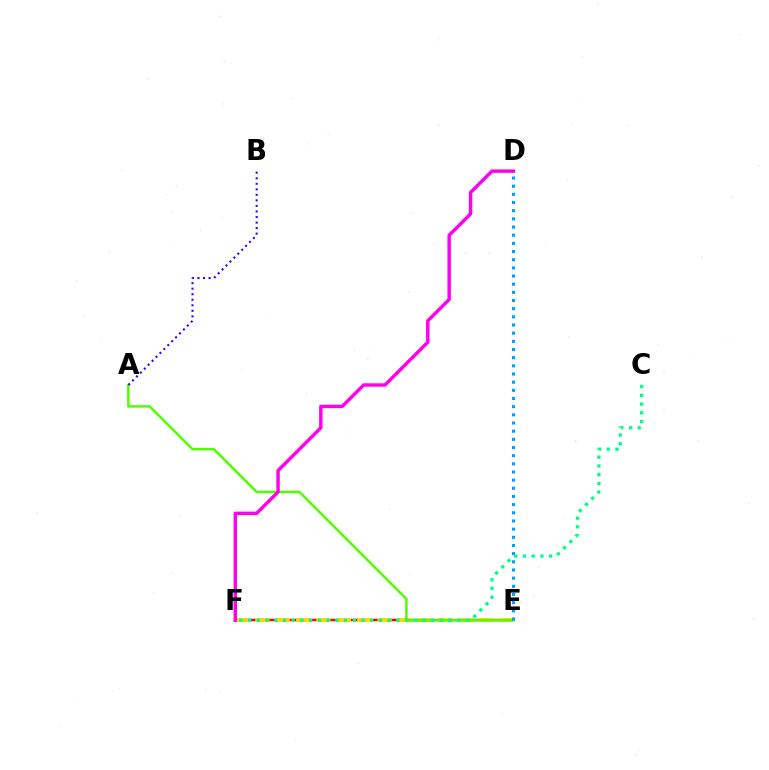{('E', 'F'): [{'color': '#ff0000', 'line_style': 'solid', 'thickness': 1.73}, {'color': '#ffd500', 'line_style': 'dashed', 'thickness': 2.76}], ('A', 'E'): [{'color': '#4fff00', 'line_style': 'solid', 'thickness': 1.78}], ('C', 'F'): [{'color': '#00ff86', 'line_style': 'dotted', 'thickness': 2.37}], ('D', 'F'): [{'color': '#ff00ed', 'line_style': 'solid', 'thickness': 2.47}], ('A', 'B'): [{'color': '#3700ff', 'line_style': 'dotted', 'thickness': 1.5}], ('D', 'E'): [{'color': '#009eff', 'line_style': 'dotted', 'thickness': 2.22}]}